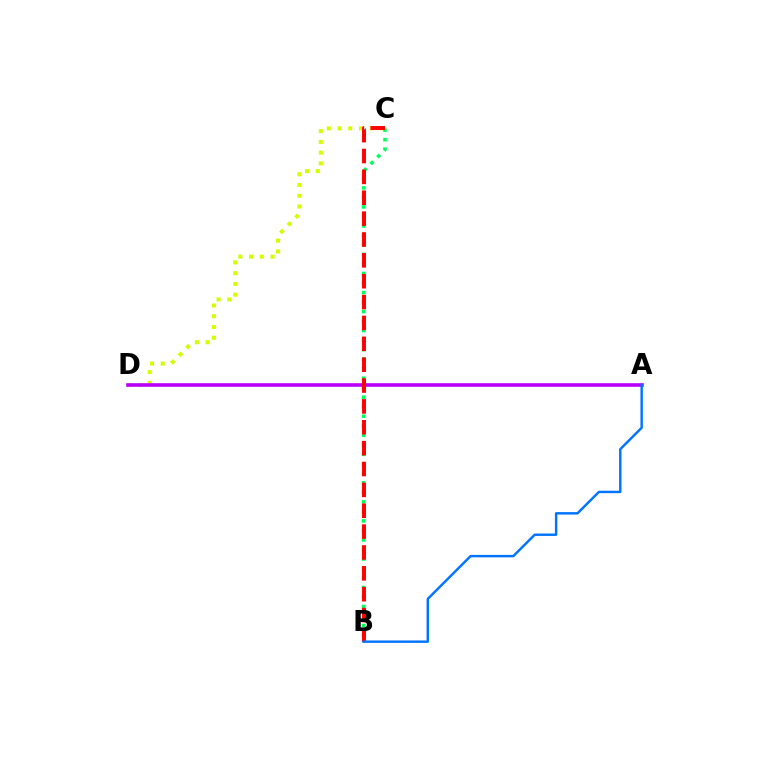{('C', 'D'): [{'color': '#d1ff00', 'line_style': 'dotted', 'thickness': 2.92}], ('B', 'C'): [{'color': '#00ff5c', 'line_style': 'dotted', 'thickness': 2.59}, {'color': '#ff0000', 'line_style': 'dashed', 'thickness': 2.83}], ('A', 'D'): [{'color': '#b900ff', 'line_style': 'solid', 'thickness': 2.6}], ('A', 'B'): [{'color': '#0074ff', 'line_style': 'solid', 'thickness': 1.75}]}